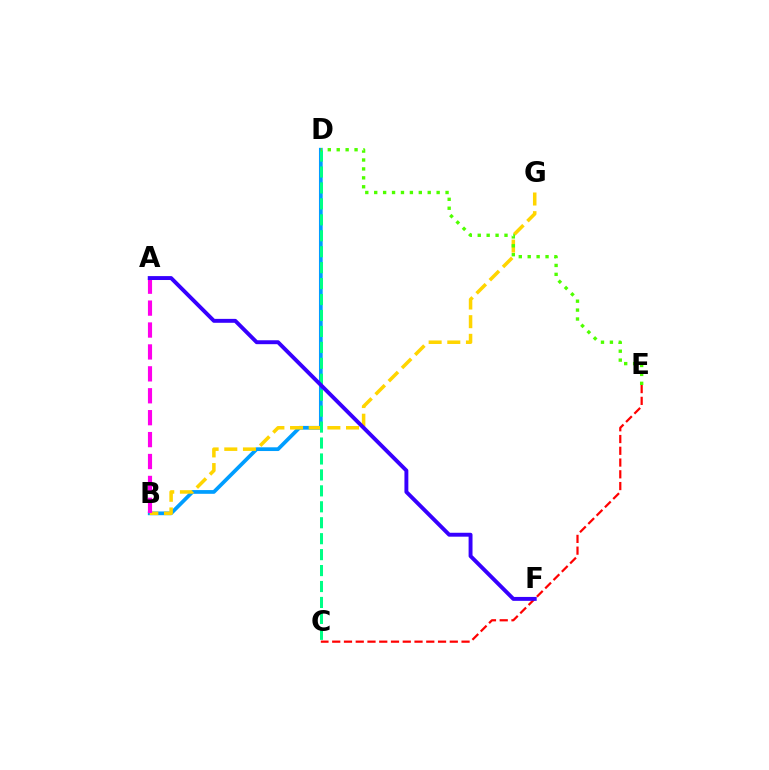{('B', 'D'): [{'color': '#009eff', 'line_style': 'solid', 'thickness': 2.69}], ('C', 'E'): [{'color': '#ff0000', 'line_style': 'dashed', 'thickness': 1.6}], ('B', 'G'): [{'color': '#ffd500', 'line_style': 'dashed', 'thickness': 2.53}], ('C', 'D'): [{'color': '#00ff86', 'line_style': 'dashed', 'thickness': 2.17}], ('D', 'E'): [{'color': '#4fff00', 'line_style': 'dotted', 'thickness': 2.42}], ('A', 'B'): [{'color': '#ff00ed', 'line_style': 'dashed', 'thickness': 2.98}], ('A', 'F'): [{'color': '#3700ff', 'line_style': 'solid', 'thickness': 2.82}]}